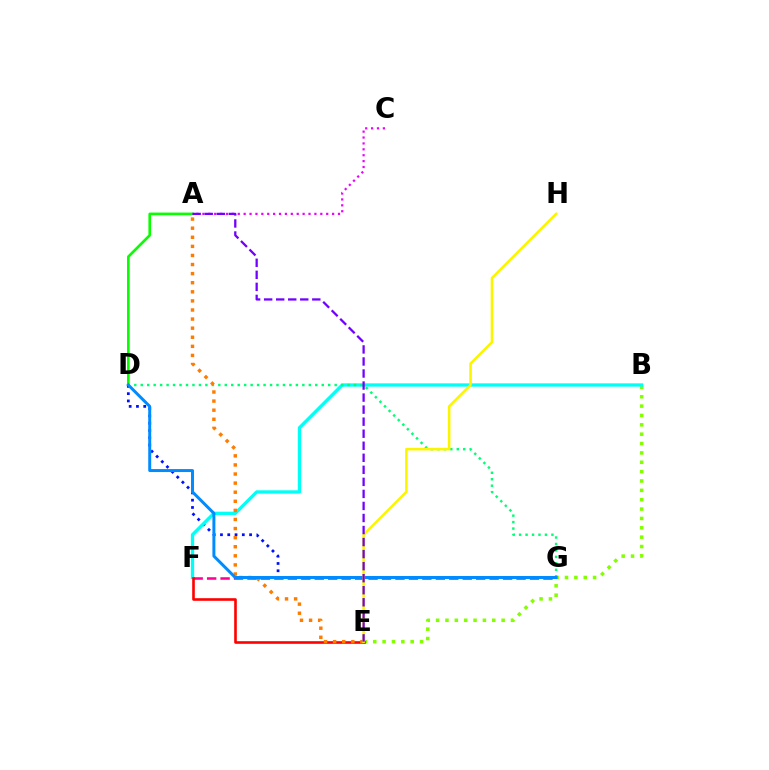{('A', 'D'): [{'color': '#08ff00', 'line_style': 'solid', 'thickness': 1.9}], ('D', 'G'): [{'color': '#0010ff', 'line_style': 'dotted', 'thickness': 1.98}, {'color': '#00ff74', 'line_style': 'dotted', 'thickness': 1.76}, {'color': '#008cff', 'line_style': 'solid', 'thickness': 2.15}], ('A', 'C'): [{'color': '#ee00ff', 'line_style': 'dotted', 'thickness': 1.6}], ('B', 'E'): [{'color': '#84ff00', 'line_style': 'dotted', 'thickness': 2.54}], ('F', 'G'): [{'color': '#ff0094', 'line_style': 'dashed', 'thickness': 1.83}], ('B', 'F'): [{'color': '#00fff6', 'line_style': 'solid', 'thickness': 2.36}], ('E', 'F'): [{'color': '#ff0000', 'line_style': 'solid', 'thickness': 1.89}], ('A', 'E'): [{'color': '#ff7c00', 'line_style': 'dotted', 'thickness': 2.47}, {'color': '#7200ff', 'line_style': 'dashed', 'thickness': 1.64}], ('E', 'H'): [{'color': '#fcf500', 'line_style': 'solid', 'thickness': 1.84}]}